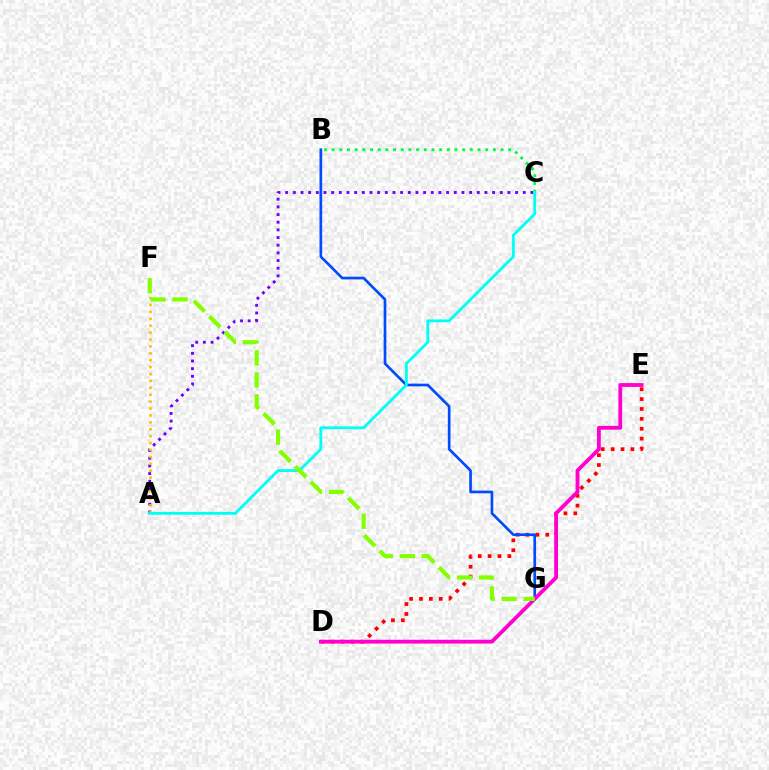{('D', 'E'): [{'color': '#ff0000', 'line_style': 'dotted', 'thickness': 2.69}, {'color': '#ff00cf', 'line_style': 'solid', 'thickness': 2.74}], ('B', 'G'): [{'color': '#004bff', 'line_style': 'solid', 'thickness': 1.92}], ('A', 'C'): [{'color': '#7200ff', 'line_style': 'dotted', 'thickness': 2.08}, {'color': '#00fff6', 'line_style': 'solid', 'thickness': 2.03}], ('B', 'C'): [{'color': '#00ff39', 'line_style': 'dotted', 'thickness': 2.09}], ('A', 'F'): [{'color': '#ffbd00', 'line_style': 'dotted', 'thickness': 1.88}], ('F', 'G'): [{'color': '#84ff00', 'line_style': 'dashed', 'thickness': 2.99}]}